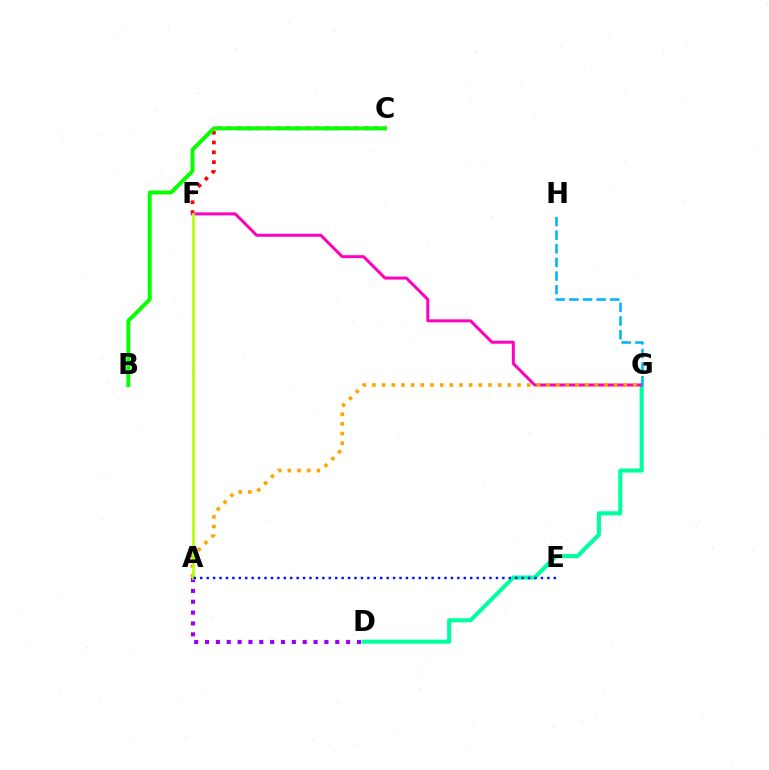{('D', 'G'): [{'color': '#00ff9d', 'line_style': 'solid', 'thickness': 2.94}], ('A', 'D'): [{'color': '#9b00ff', 'line_style': 'dotted', 'thickness': 2.95}], ('C', 'F'): [{'color': '#ff0000', 'line_style': 'dotted', 'thickness': 2.66}], ('F', 'G'): [{'color': '#ff00bd', 'line_style': 'solid', 'thickness': 2.16}], ('G', 'H'): [{'color': '#00b5ff', 'line_style': 'dashed', 'thickness': 1.85}], ('A', 'G'): [{'color': '#ffa500', 'line_style': 'dotted', 'thickness': 2.63}], ('A', 'F'): [{'color': '#b3ff00', 'line_style': 'solid', 'thickness': 1.88}], ('A', 'E'): [{'color': '#0010ff', 'line_style': 'dotted', 'thickness': 1.75}], ('B', 'C'): [{'color': '#08ff00', 'line_style': 'solid', 'thickness': 2.84}]}